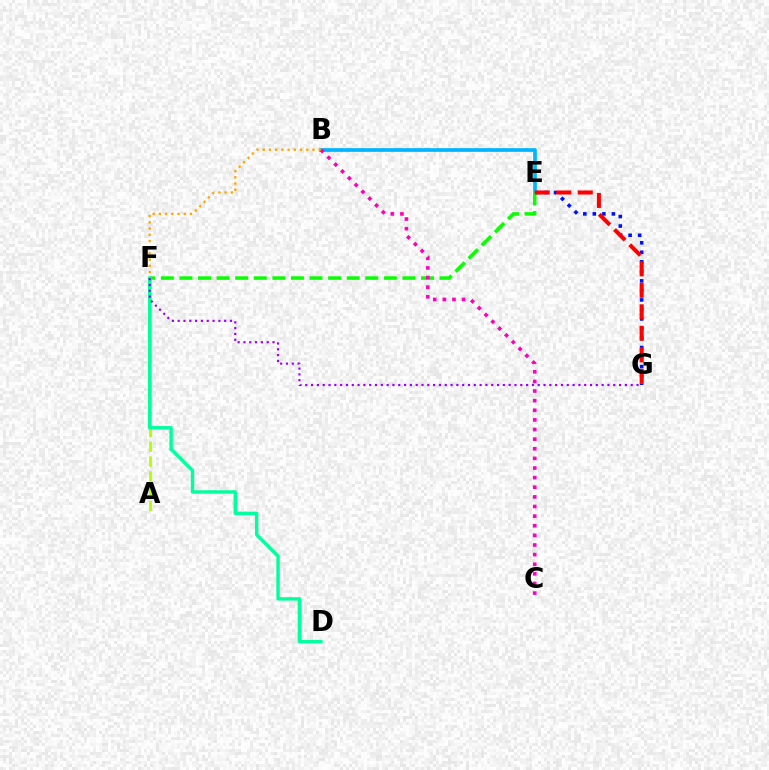{('E', 'G'): [{'color': '#0010ff', 'line_style': 'dotted', 'thickness': 2.59}, {'color': '#ff0000', 'line_style': 'dashed', 'thickness': 2.92}], ('A', 'F'): [{'color': '#b3ff00', 'line_style': 'dashed', 'thickness': 2.01}], ('B', 'E'): [{'color': '#00b5ff', 'line_style': 'solid', 'thickness': 2.65}], ('E', 'F'): [{'color': '#08ff00', 'line_style': 'dashed', 'thickness': 2.52}], ('D', 'F'): [{'color': '#00ff9d', 'line_style': 'solid', 'thickness': 2.45}], ('B', 'C'): [{'color': '#ff00bd', 'line_style': 'dotted', 'thickness': 2.61}], ('B', 'F'): [{'color': '#ffa500', 'line_style': 'dotted', 'thickness': 1.69}], ('F', 'G'): [{'color': '#9b00ff', 'line_style': 'dotted', 'thickness': 1.58}]}